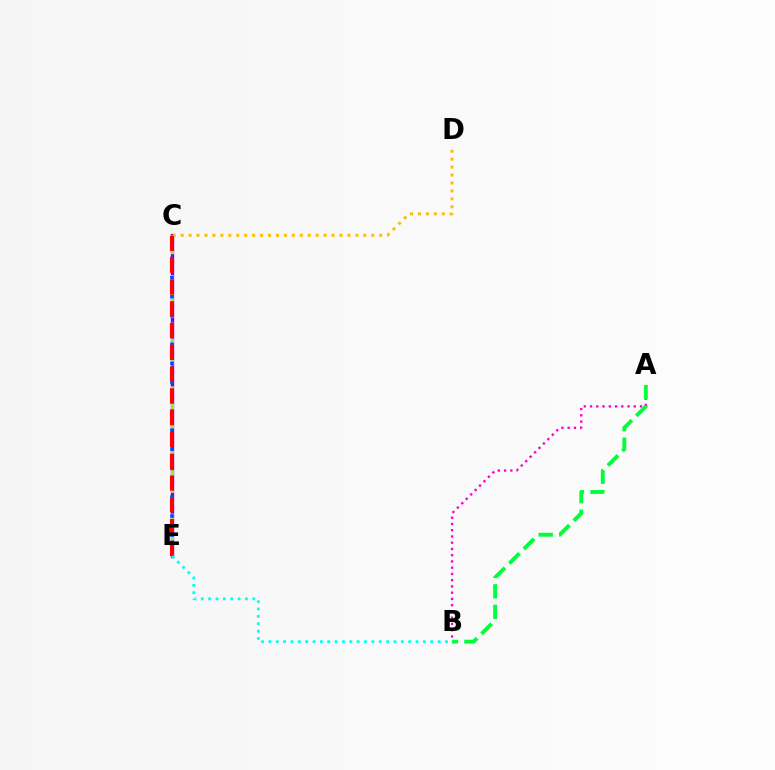{('C', 'E'): [{'color': '#7200ff', 'line_style': 'solid', 'thickness': 2.41}, {'color': '#84ff00', 'line_style': 'dashed', 'thickness': 2.16}, {'color': '#004bff', 'line_style': 'dotted', 'thickness': 2.59}, {'color': '#ff0000', 'line_style': 'dashed', 'thickness': 2.96}], ('C', 'D'): [{'color': '#ffbd00', 'line_style': 'dotted', 'thickness': 2.16}], ('B', 'E'): [{'color': '#00fff6', 'line_style': 'dotted', 'thickness': 2.0}], ('A', 'B'): [{'color': '#ff00cf', 'line_style': 'dotted', 'thickness': 1.7}, {'color': '#00ff39', 'line_style': 'dashed', 'thickness': 2.79}]}